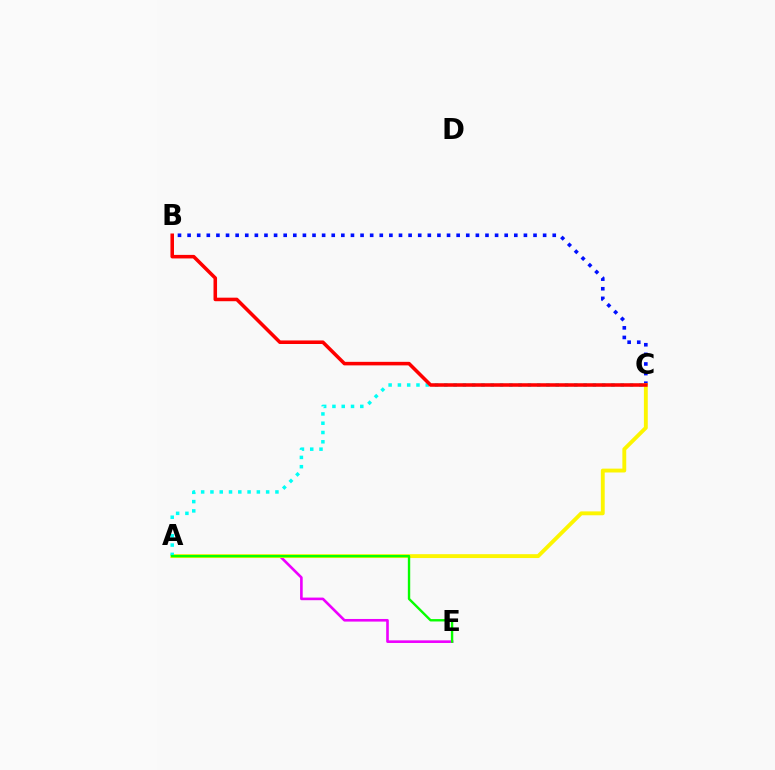{('A', 'E'): [{'color': '#ee00ff', 'line_style': 'solid', 'thickness': 1.89}, {'color': '#08ff00', 'line_style': 'solid', 'thickness': 1.72}], ('B', 'C'): [{'color': '#0010ff', 'line_style': 'dotted', 'thickness': 2.61}, {'color': '#ff0000', 'line_style': 'solid', 'thickness': 2.55}], ('A', 'C'): [{'color': '#fcf500', 'line_style': 'solid', 'thickness': 2.78}, {'color': '#00fff6', 'line_style': 'dotted', 'thickness': 2.52}]}